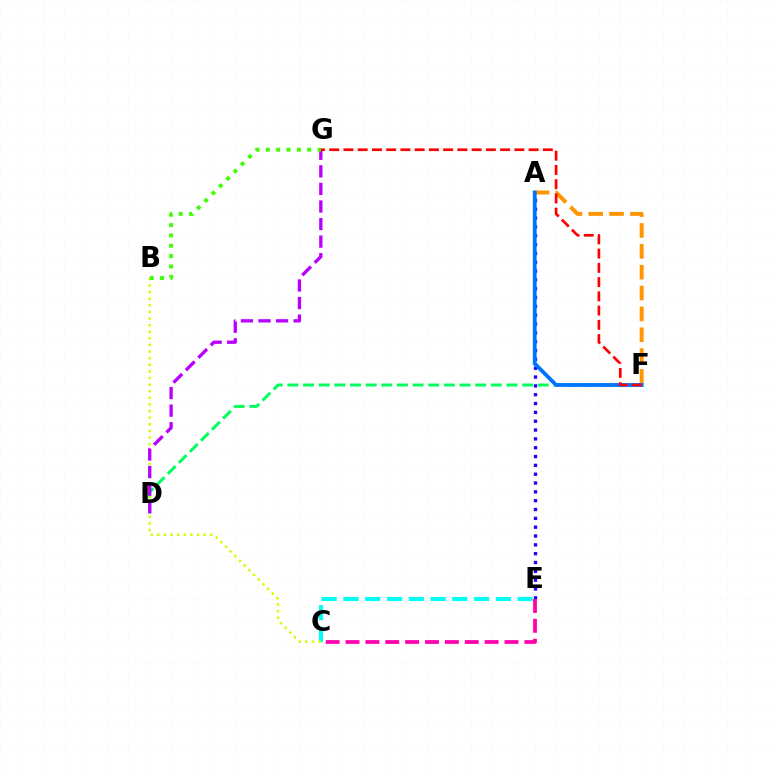{('D', 'F'): [{'color': '#00ff5c', 'line_style': 'dashed', 'thickness': 2.13}], ('C', 'E'): [{'color': '#00fff6', 'line_style': 'dashed', 'thickness': 2.96}, {'color': '#ff00ac', 'line_style': 'dashed', 'thickness': 2.7}], ('A', 'F'): [{'color': '#ff9400', 'line_style': 'dashed', 'thickness': 2.83}, {'color': '#0074ff', 'line_style': 'solid', 'thickness': 2.75}], ('B', 'C'): [{'color': '#d1ff00', 'line_style': 'dotted', 'thickness': 1.8}], ('A', 'E'): [{'color': '#2500ff', 'line_style': 'dotted', 'thickness': 2.4}], ('D', 'G'): [{'color': '#b900ff', 'line_style': 'dashed', 'thickness': 2.39}], ('B', 'G'): [{'color': '#3dff00', 'line_style': 'dotted', 'thickness': 2.81}], ('F', 'G'): [{'color': '#ff0000', 'line_style': 'dashed', 'thickness': 1.93}]}